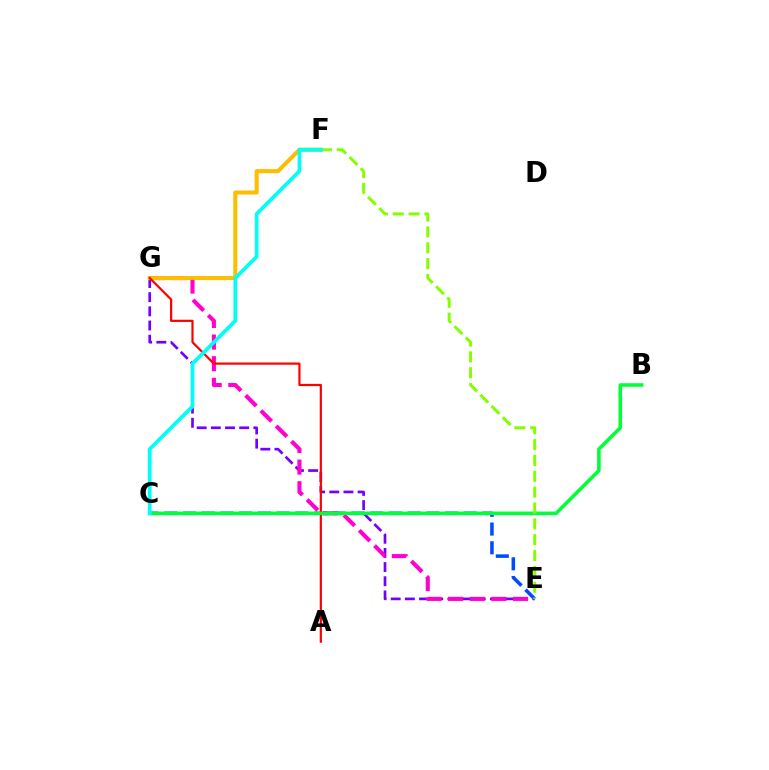{('E', 'G'): [{'color': '#7200ff', 'line_style': 'dashed', 'thickness': 1.92}, {'color': '#ff00cf', 'line_style': 'dashed', 'thickness': 2.94}], ('F', 'G'): [{'color': '#ffbd00', 'line_style': 'solid', 'thickness': 2.91}], ('C', 'E'): [{'color': '#004bff', 'line_style': 'dashed', 'thickness': 2.54}], ('A', 'G'): [{'color': '#ff0000', 'line_style': 'solid', 'thickness': 1.58}], ('B', 'C'): [{'color': '#00ff39', 'line_style': 'solid', 'thickness': 2.57}], ('E', 'F'): [{'color': '#84ff00', 'line_style': 'dashed', 'thickness': 2.15}], ('C', 'F'): [{'color': '#00fff6', 'line_style': 'solid', 'thickness': 2.69}]}